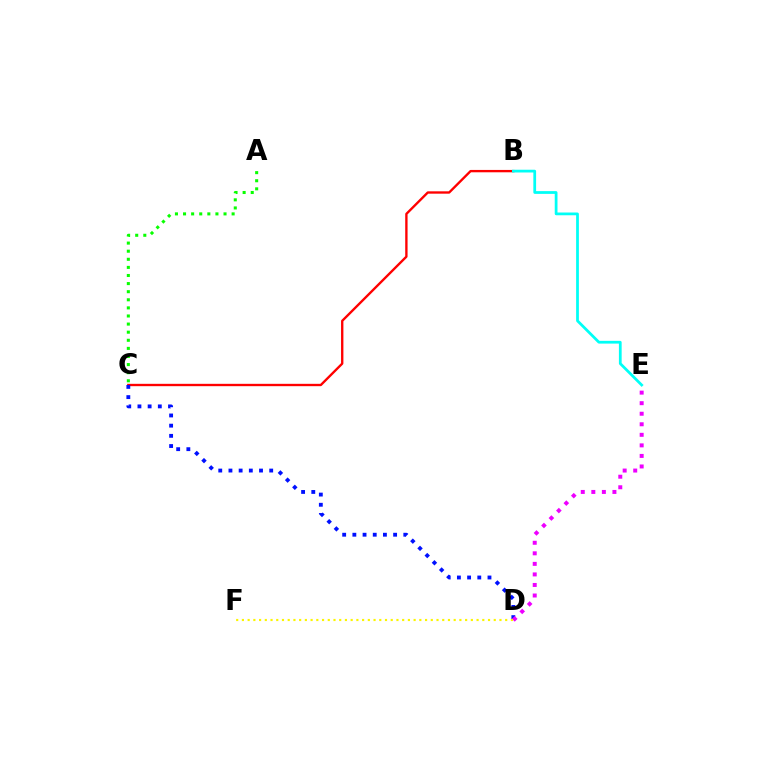{('B', 'C'): [{'color': '#ff0000', 'line_style': 'solid', 'thickness': 1.69}], ('C', 'D'): [{'color': '#0010ff', 'line_style': 'dotted', 'thickness': 2.77}], ('B', 'E'): [{'color': '#00fff6', 'line_style': 'solid', 'thickness': 1.98}], ('A', 'C'): [{'color': '#08ff00', 'line_style': 'dotted', 'thickness': 2.2}], ('D', 'E'): [{'color': '#ee00ff', 'line_style': 'dotted', 'thickness': 2.87}], ('D', 'F'): [{'color': '#fcf500', 'line_style': 'dotted', 'thickness': 1.56}]}